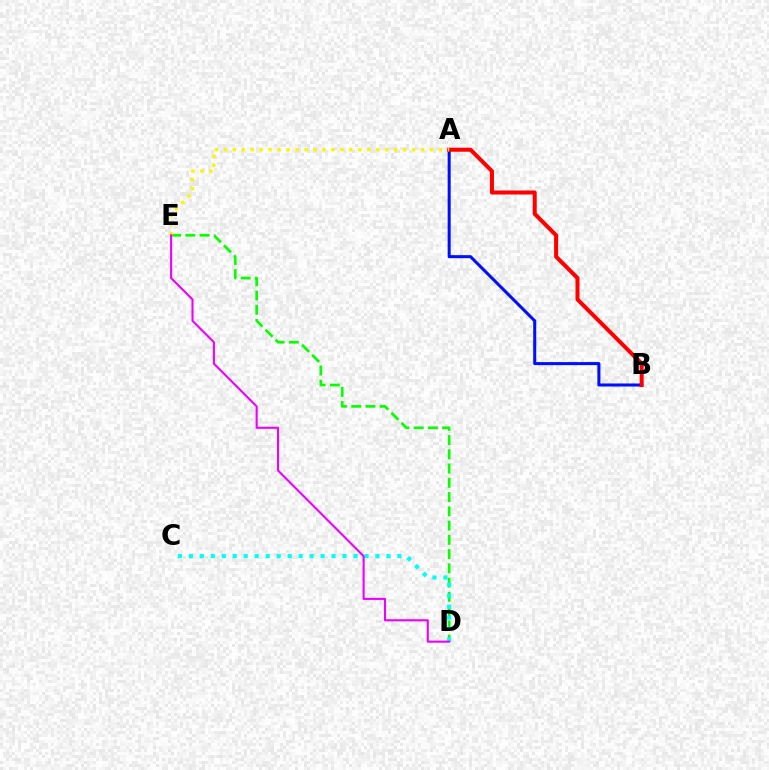{('A', 'B'): [{'color': '#0010ff', 'line_style': 'solid', 'thickness': 2.19}, {'color': '#ff0000', 'line_style': 'solid', 'thickness': 2.9}], ('D', 'E'): [{'color': '#08ff00', 'line_style': 'dashed', 'thickness': 1.94}, {'color': '#ee00ff', 'line_style': 'solid', 'thickness': 1.51}], ('C', 'D'): [{'color': '#00fff6', 'line_style': 'dotted', 'thickness': 2.98}], ('A', 'E'): [{'color': '#fcf500', 'line_style': 'dotted', 'thickness': 2.44}]}